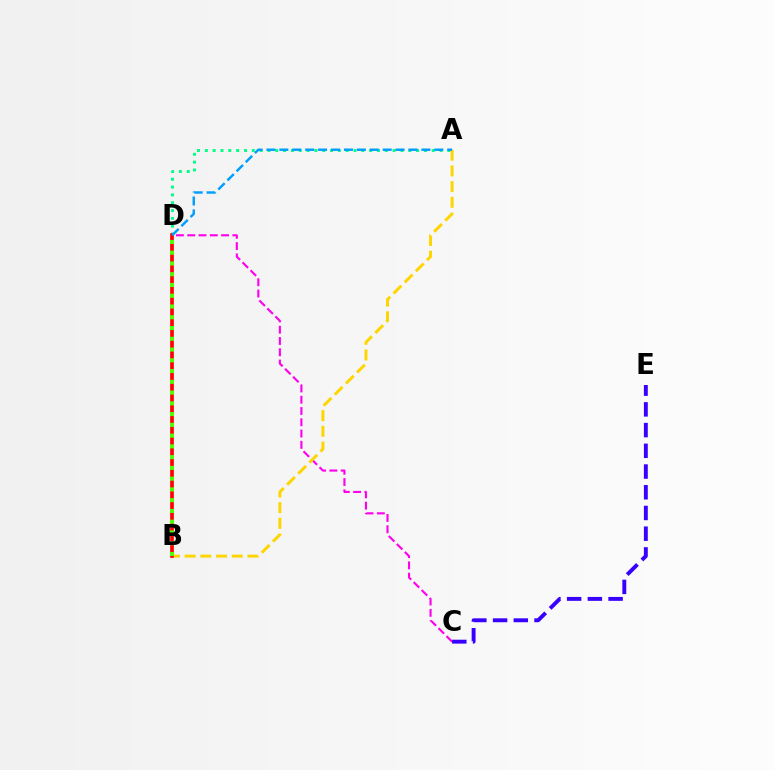{('A', 'D'): [{'color': '#00ff86', 'line_style': 'dotted', 'thickness': 2.13}, {'color': '#009eff', 'line_style': 'dashed', 'thickness': 1.75}], ('C', 'D'): [{'color': '#ff00ed', 'line_style': 'dashed', 'thickness': 1.53}], ('A', 'B'): [{'color': '#ffd500', 'line_style': 'dashed', 'thickness': 2.13}], ('B', 'D'): [{'color': '#ff0000', 'line_style': 'solid', 'thickness': 2.65}, {'color': '#4fff00', 'line_style': 'dotted', 'thickness': 2.92}], ('C', 'E'): [{'color': '#3700ff', 'line_style': 'dashed', 'thickness': 2.81}]}